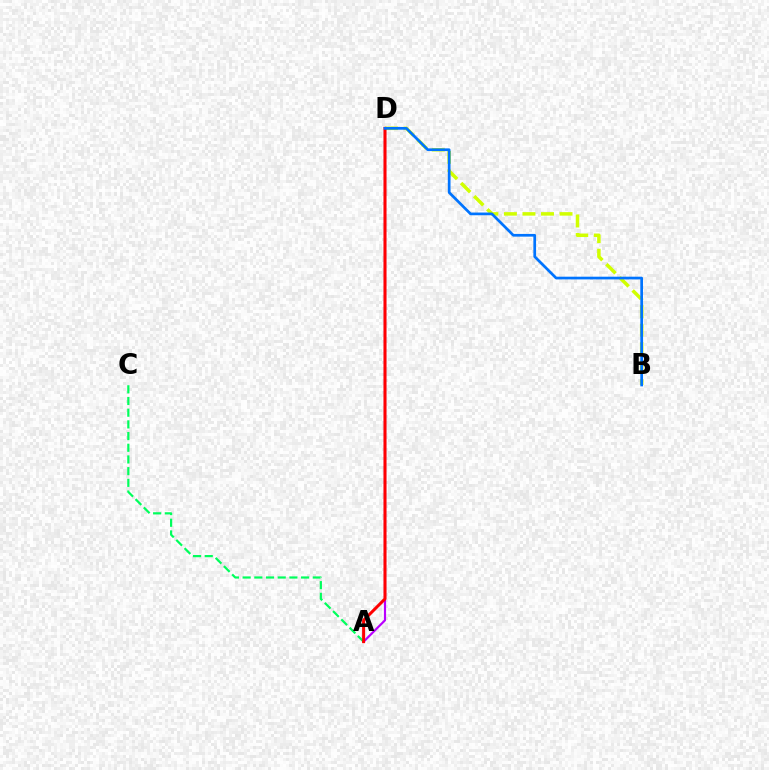{('B', 'D'): [{'color': '#d1ff00', 'line_style': 'dashed', 'thickness': 2.52}, {'color': '#0074ff', 'line_style': 'solid', 'thickness': 1.95}], ('A', 'D'): [{'color': '#b900ff', 'line_style': 'solid', 'thickness': 1.57}, {'color': '#ff0000', 'line_style': 'solid', 'thickness': 2.17}], ('A', 'C'): [{'color': '#00ff5c', 'line_style': 'dashed', 'thickness': 1.59}]}